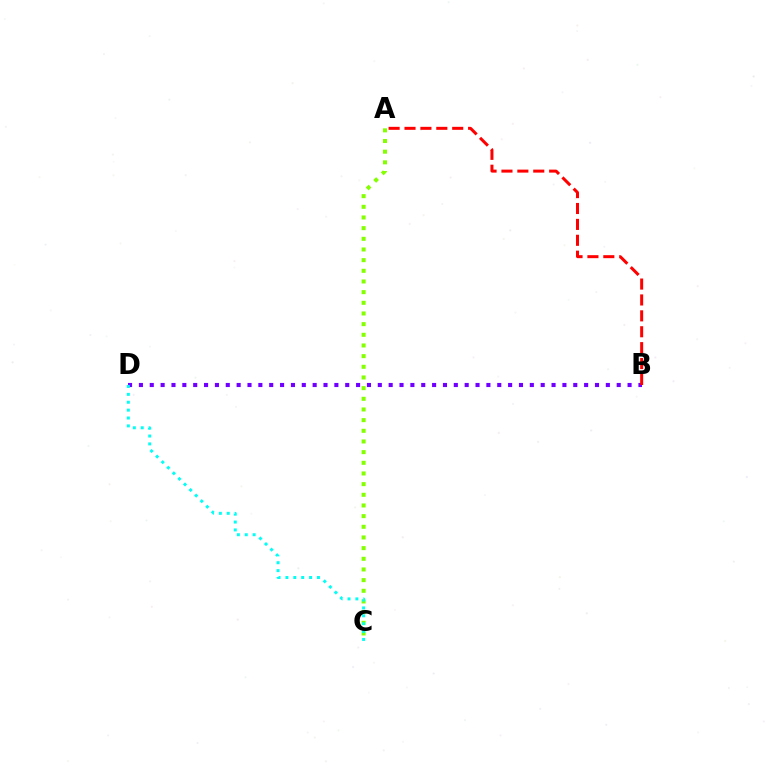{('A', 'C'): [{'color': '#84ff00', 'line_style': 'dotted', 'thickness': 2.9}], ('B', 'D'): [{'color': '#7200ff', 'line_style': 'dotted', 'thickness': 2.95}], ('A', 'B'): [{'color': '#ff0000', 'line_style': 'dashed', 'thickness': 2.16}], ('C', 'D'): [{'color': '#00fff6', 'line_style': 'dotted', 'thickness': 2.14}]}